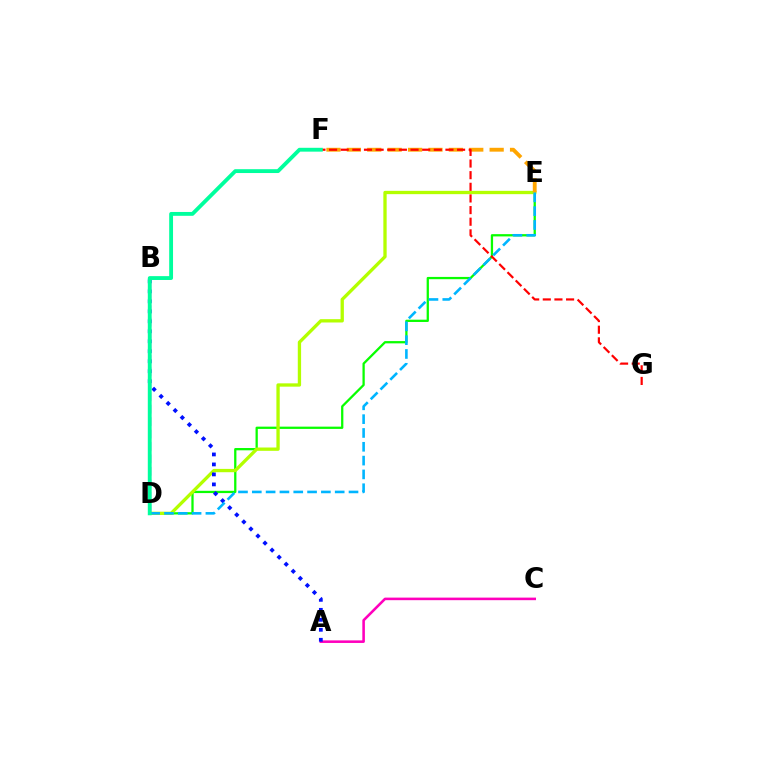{('D', 'E'): [{'color': '#08ff00', 'line_style': 'solid', 'thickness': 1.64}, {'color': '#b3ff00', 'line_style': 'solid', 'thickness': 2.39}, {'color': '#00b5ff', 'line_style': 'dashed', 'thickness': 1.88}], ('E', 'F'): [{'color': '#ffa500', 'line_style': 'dashed', 'thickness': 2.77}], ('F', 'G'): [{'color': '#ff0000', 'line_style': 'dashed', 'thickness': 1.58}], ('A', 'C'): [{'color': '#ff00bd', 'line_style': 'solid', 'thickness': 1.85}], ('A', 'B'): [{'color': '#0010ff', 'line_style': 'dotted', 'thickness': 2.71}], ('B', 'D'): [{'color': '#9b00ff', 'line_style': 'dashed', 'thickness': 1.69}], ('D', 'F'): [{'color': '#00ff9d', 'line_style': 'solid', 'thickness': 2.77}]}